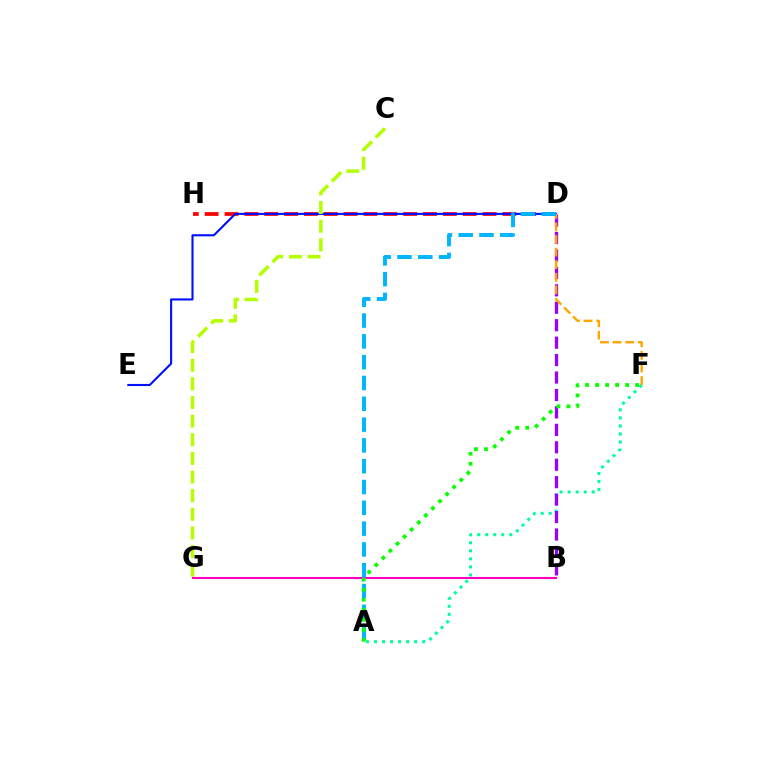{('A', 'F'): [{'color': '#00ff9d', 'line_style': 'dotted', 'thickness': 2.19}, {'color': '#08ff00', 'line_style': 'dotted', 'thickness': 2.72}], ('D', 'H'): [{'color': '#ff0000', 'line_style': 'dashed', 'thickness': 2.7}], ('B', 'G'): [{'color': '#ff00bd', 'line_style': 'solid', 'thickness': 1.52}], ('B', 'D'): [{'color': '#9b00ff', 'line_style': 'dashed', 'thickness': 2.37}], ('D', 'E'): [{'color': '#0010ff', 'line_style': 'solid', 'thickness': 1.51}], ('D', 'F'): [{'color': '#ffa500', 'line_style': 'dashed', 'thickness': 1.71}], ('A', 'D'): [{'color': '#00b5ff', 'line_style': 'dashed', 'thickness': 2.83}], ('C', 'G'): [{'color': '#b3ff00', 'line_style': 'dashed', 'thickness': 2.53}]}